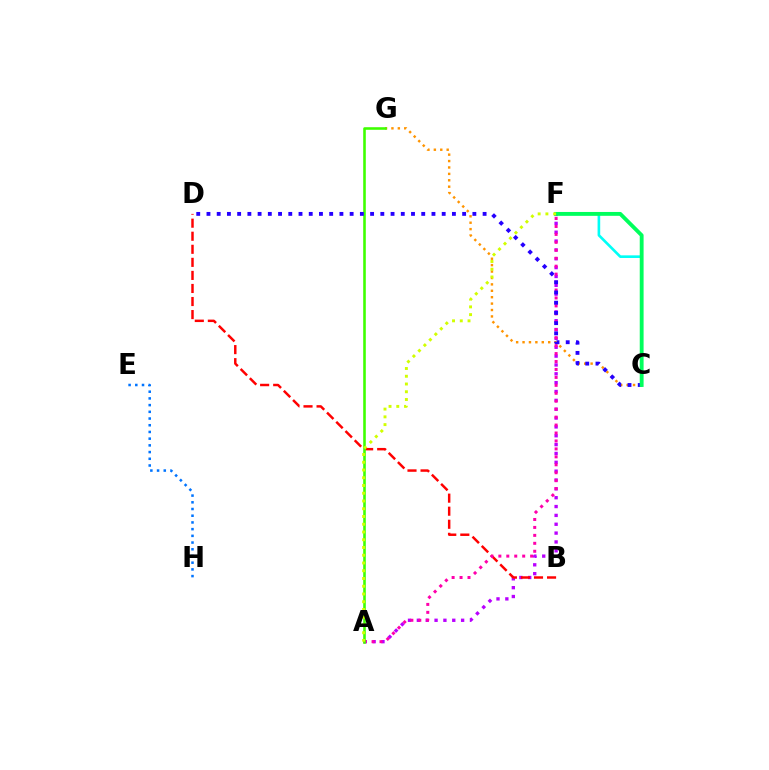{('E', 'H'): [{'color': '#0074ff', 'line_style': 'dotted', 'thickness': 1.82}], ('C', 'F'): [{'color': '#00fff6', 'line_style': 'solid', 'thickness': 1.9}, {'color': '#00ff5c', 'line_style': 'solid', 'thickness': 2.77}], ('C', 'G'): [{'color': '#ff9400', 'line_style': 'dotted', 'thickness': 1.74}], ('A', 'F'): [{'color': '#b900ff', 'line_style': 'dotted', 'thickness': 2.4}, {'color': '#ff00ac', 'line_style': 'dotted', 'thickness': 2.16}, {'color': '#d1ff00', 'line_style': 'dotted', 'thickness': 2.11}], ('B', 'D'): [{'color': '#ff0000', 'line_style': 'dashed', 'thickness': 1.77}], ('A', 'G'): [{'color': '#3dff00', 'line_style': 'solid', 'thickness': 1.86}], ('C', 'D'): [{'color': '#2500ff', 'line_style': 'dotted', 'thickness': 2.78}]}